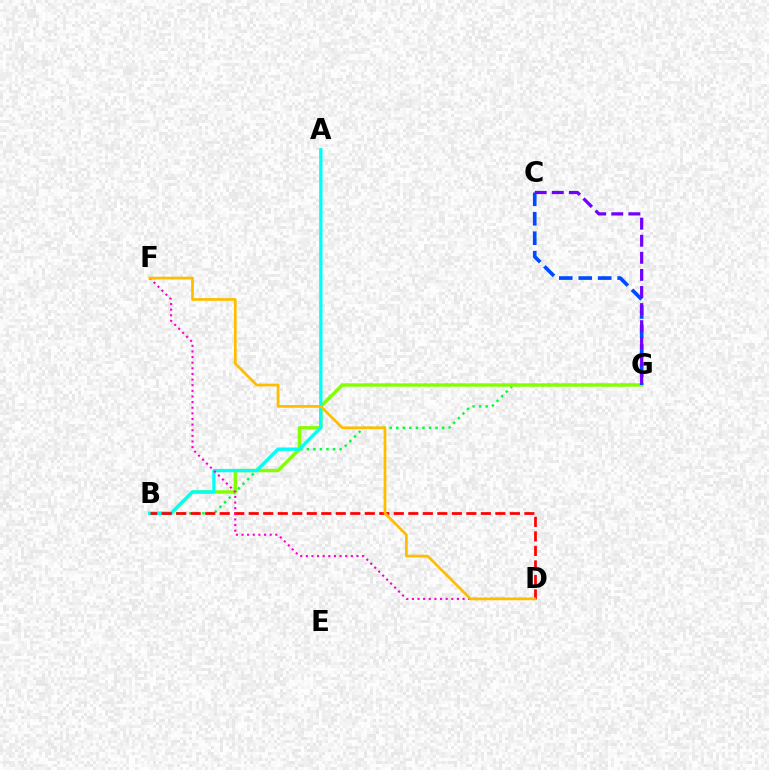{('B', 'G'): [{'color': '#00ff39', 'line_style': 'dotted', 'thickness': 1.78}, {'color': '#84ff00', 'line_style': 'solid', 'thickness': 2.43}], ('C', 'G'): [{'color': '#004bff', 'line_style': 'dashed', 'thickness': 2.64}, {'color': '#7200ff', 'line_style': 'dashed', 'thickness': 2.32}], ('A', 'B'): [{'color': '#00fff6', 'line_style': 'solid', 'thickness': 2.38}], ('B', 'D'): [{'color': '#ff0000', 'line_style': 'dashed', 'thickness': 1.97}], ('D', 'F'): [{'color': '#ff00cf', 'line_style': 'dotted', 'thickness': 1.53}, {'color': '#ffbd00', 'line_style': 'solid', 'thickness': 1.96}]}